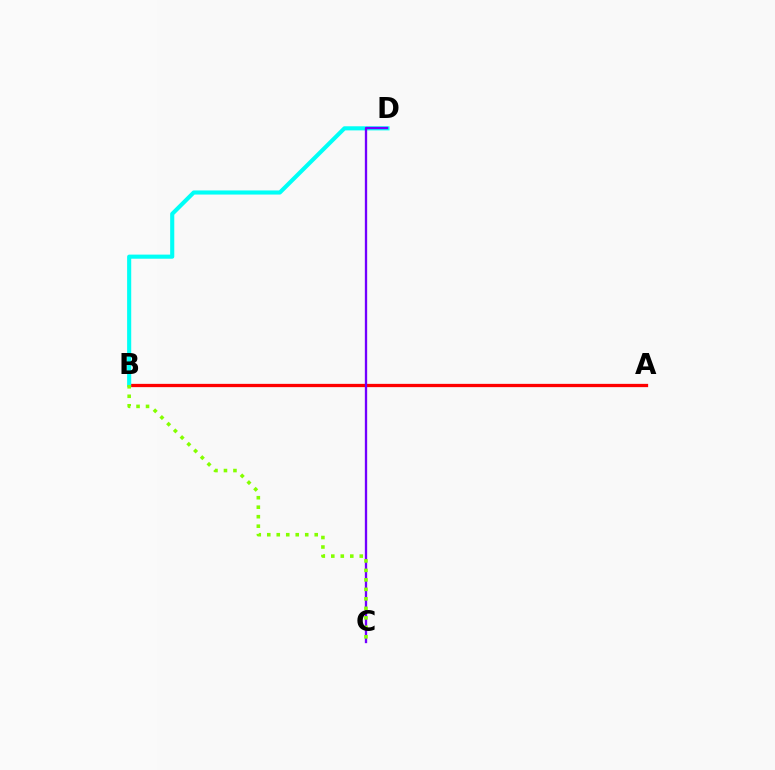{('A', 'B'): [{'color': '#ff0000', 'line_style': 'solid', 'thickness': 2.36}], ('B', 'D'): [{'color': '#00fff6', 'line_style': 'solid', 'thickness': 2.96}], ('C', 'D'): [{'color': '#7200ff', 'line_style': 'solid', 'thickness': 1.67}], ('B', 'C'): [{'color': '#84ff00', 'line_style': 'dotted', 'thickness': 2.58}]}